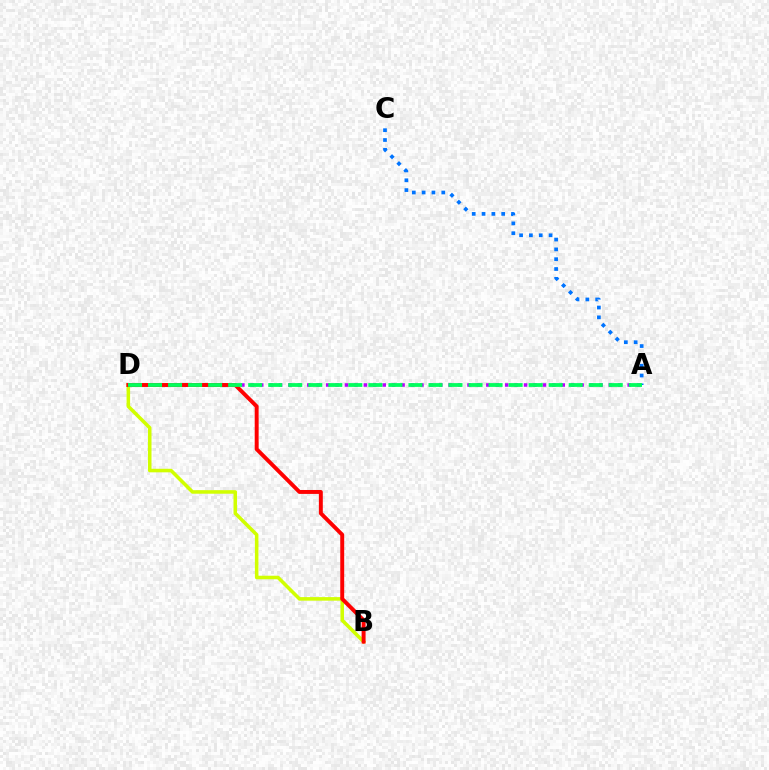{('B', 'D'): [{'color': '#d1ff00', 'line_style': 'solid', 'thickness': 2.55}, {'color': '#ff0000', 'line_style': 'solid', 'thickness': 2.83}], ('A', 'C'): [{'color': '#0074ff', 'line_style': 'dotted', 'thickness': 2.67}], ('A', 'D'): [{'color': '#b900ff', 'line_style': 'dotted', 'thickness': 2.56}, {'color': '#00ff5c', 'line_style': 'dashed', 'thickness': 2.72}]}